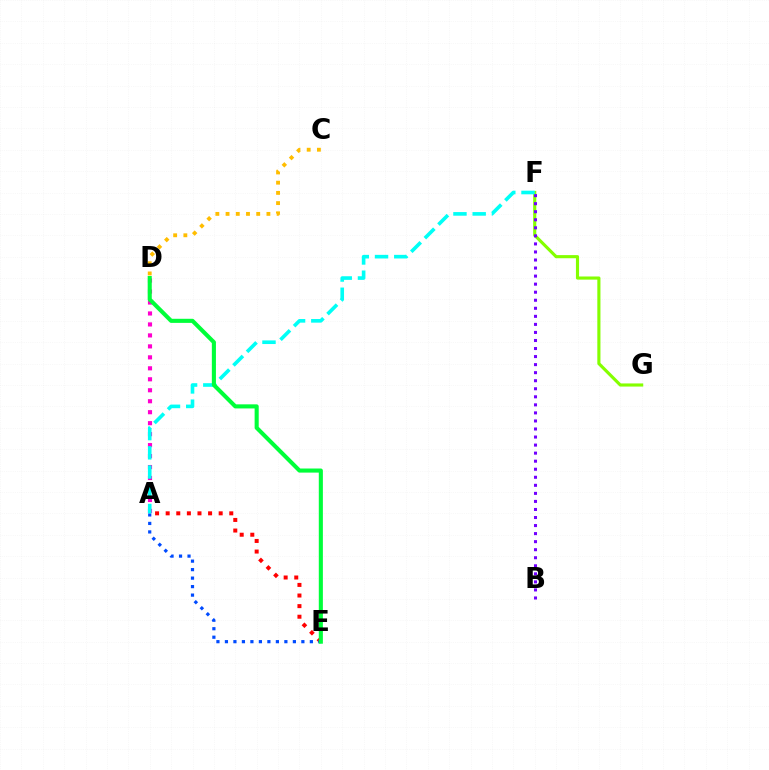{('A', 'E'): [{'color': '#ff0000', 'line_style': 'dotted', 'thickness': 2.88}, {'color': '#004bff', 'line_style': 'dotted', 'thickness': 2.31}], ('F', 'G'): [{'color': '#84ff00', 'line_style': 'solid', 'thickness': 2.25}], ('A', 'D'): [{'color': '#ff00cf', 'line_style': 'dotted', 'thickness': 2.98}], ('B', 'F'): [{'color': '#7200ff', 'line_style': 'dotted', 'thickness': 2.19}], ('A', 'F'): [{'color': '#00fff6', 'line_style': 'dashed', 'thickness': 2.61}], ('D', 'E'): [{'color': '#00ff39', 'line_style': 'solid', 'thickness': 2.94}], ('C', 'D'): [{'color': '#ffbd00', 'line_style': 'dotted', 'thickness': 2.77}]}